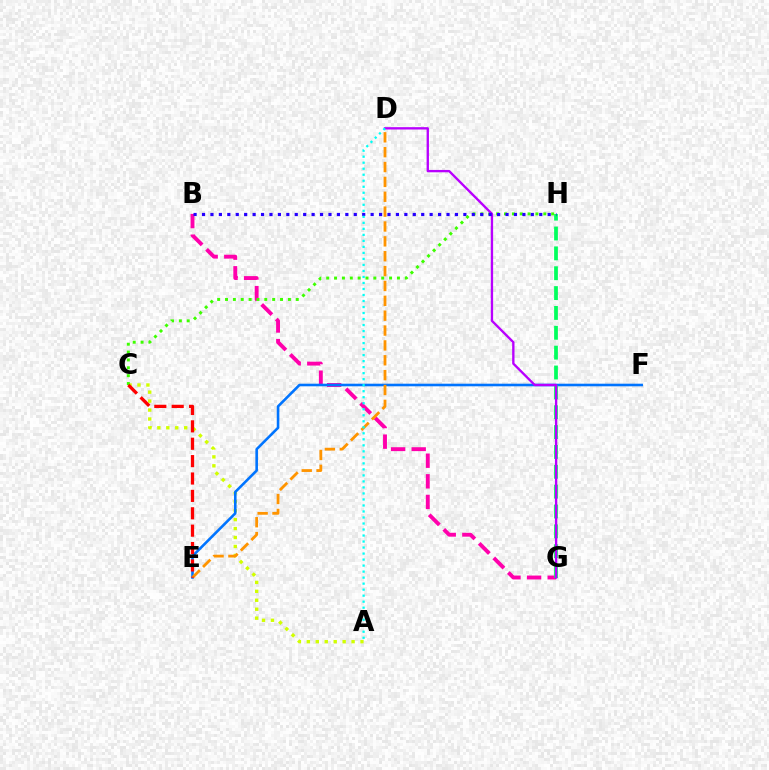{('B', 'G'): [{'color': '#ff00ac', 'line_style': 'dashed', 'thickness': 2.8}], ('A', 'C'): [{'color': '#d1ff00', 'line_style': 'dotted', 'thickness': 2.43}], ('E', 'F'): [{'color': '#0074ff', 'line_style': 'solid', 'thickness': 1.87}], ('G', 'H'): [{'color': '#00ff5c', 'line_style': 'dashed', 'thickness': 2.7}], ('D', 'E'): [{'color': '#ff9400', 'line_style': 'dashed', 'thickness': 2.02}], ('C', 'H'): [{'color': '#3dff00', 'line_style': 'dotted', 'thickness': 2.14}], ('D', 'G'): [{'color': '#b900ff', 'line_style': 'solid', 'thickness': 1.69}], ('B', 'H'): [{'color': '#2500ff', 'line_style': 'dotted', 'thickness': 2.29}], ('C', 'E'): [{'color': '#ff0000', 'line_style': 'dashed', 'thickness': 2.36}], ('A', 'D'): [{'color': '#00fff6', 'line_style': 'dotted', 'thickness': 1.63}]}